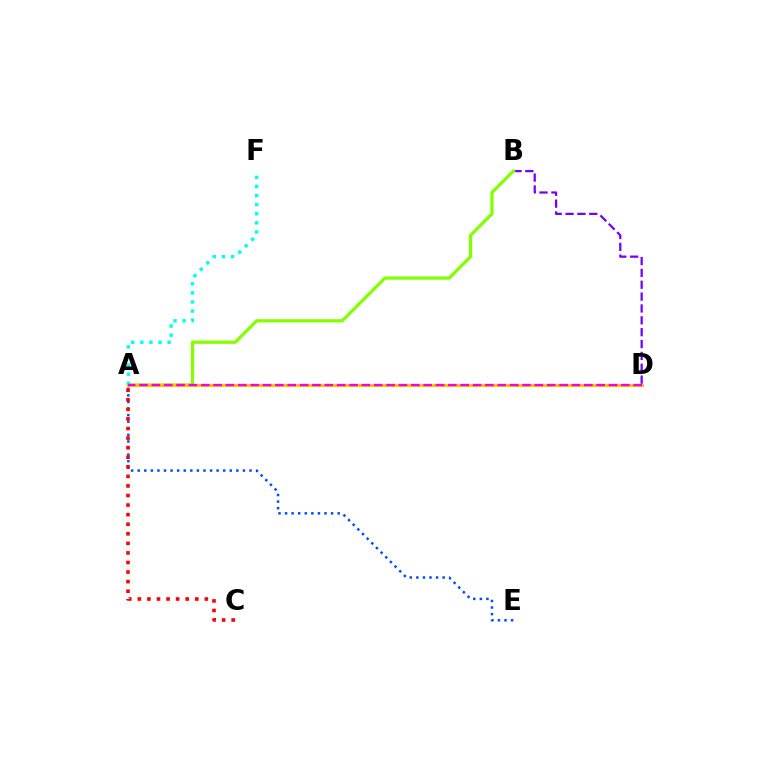{('A', 'E'): [{'color': '#004bff', 'line_style': 'dotted', 'thickness': 1.79}], ('B', 'D'): [{'color': '#7200ff', 'line_style': 'dashed', 'thickness': 1.61}], ('A', 'D'): [{'color': '#00ff39', 'line_style': 'dotted', 'thickness': 2.24}, {'color': '#ffbd00', 'line_style': 'solid', 'thickness': 2.04}, {'color': '#ff00cf', 'line_style': 'dashed', 'thickness': 1.68}], ('A', 'B'): [{'color': '#84ff00', 'line_style': 'solid', 'thickness': 2.34}], ('A', 'F'): [{'color': '#00fff6', 'line_style': 'dotted', 'thickness': 2.47}], ('A', 'C'): [{'color': '#ff0000', 'line_style': 'dotted', 'thickness': 2.6}]}